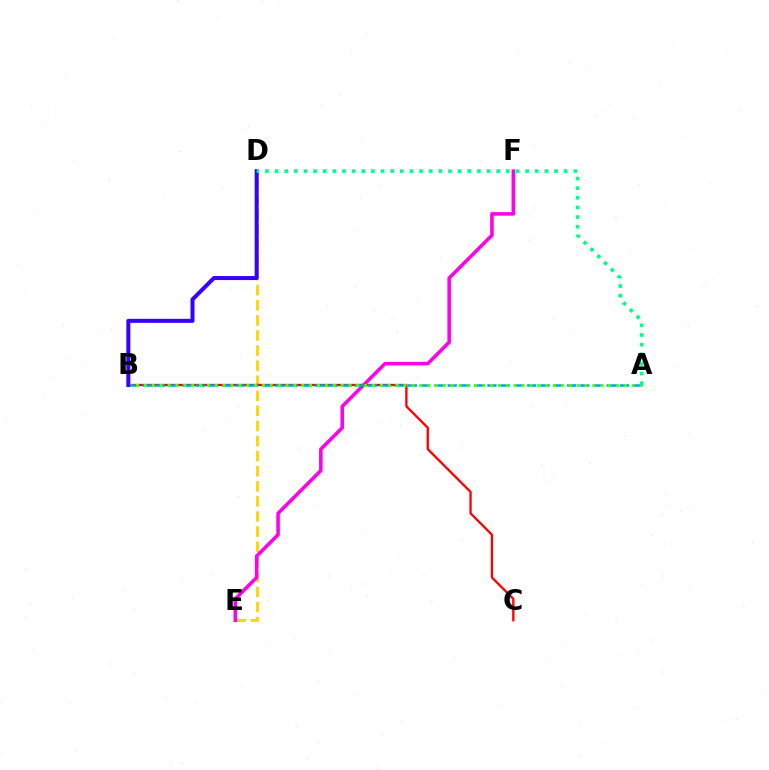{('D', 'E'): [{'color': '#ffd500', 'line_style': 'dashed', 'thickness': 2.05}], ('E', 'F'): [{'color': '#ff00ed', 'line_style': 'solid', 'thickness': 2.56}], ('B', 'C'): [{'color': '#ff0000', 'line_style': 'solid', 'thickness': 1.67}], ('A', 'B'): [{'color': '#009eff', 'line_style': 'dashed', 'thickness': 1.8}, {'color': '#4fff00', 'line_style': 'dotted', 'thickness': 2.14}], ('B', 'D'): [{'color': '#3700ff', 'line_style': 'solid', 'thickness': 2.89}], ('A', 'D'): [{'color': '#00ff86', 'line_style': 'dotted', 'thickness': 2.62}]}